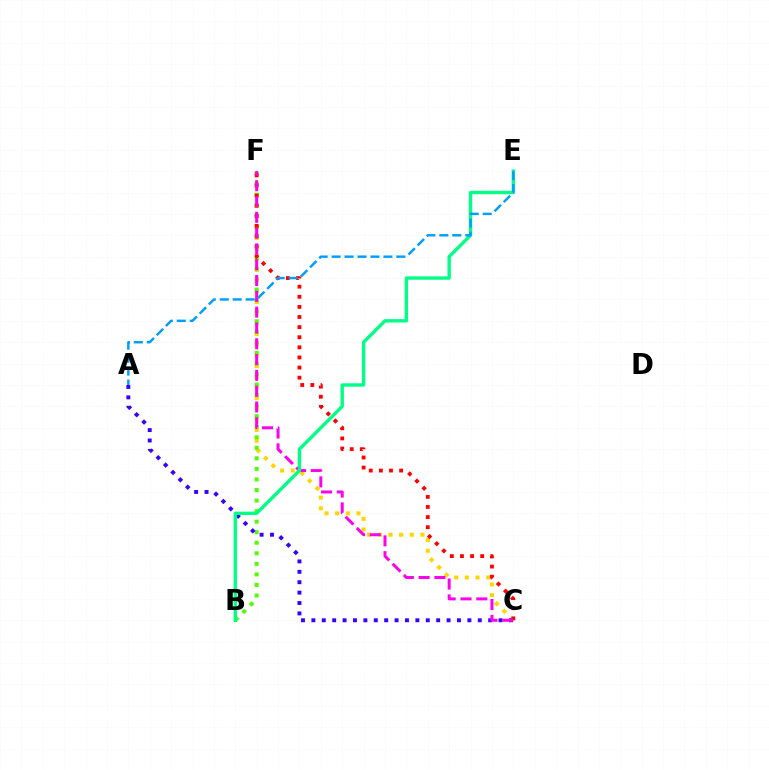{('C', 'F'): [{'color': '#ffd500', 'line_style': 'dotted', 'thickness': 2.9}, {'color': '#ff0000', 'line_style': 'dotted', 'thickness': 2.75}, {'color': '#ff00ed', 'line_style': 'dashed', 'thickness': 2.15}], ('B', 'F'): [{'color': '#4fff00', 'line_style': 'dotted', 'thickness': 2.87}], ('A', 'C'): [{'color': '#3700ff', 'line_style': 'dotted', 'thickness': 2.83}], ('B', 'E'): [{'color': '#00ff86', 'line_style': 'solid', 'thickness': 2.44}], ('A', 'E'): [{'color': '#009eff', 'line_style': 'dashed', 'thickness': 1.76}]}